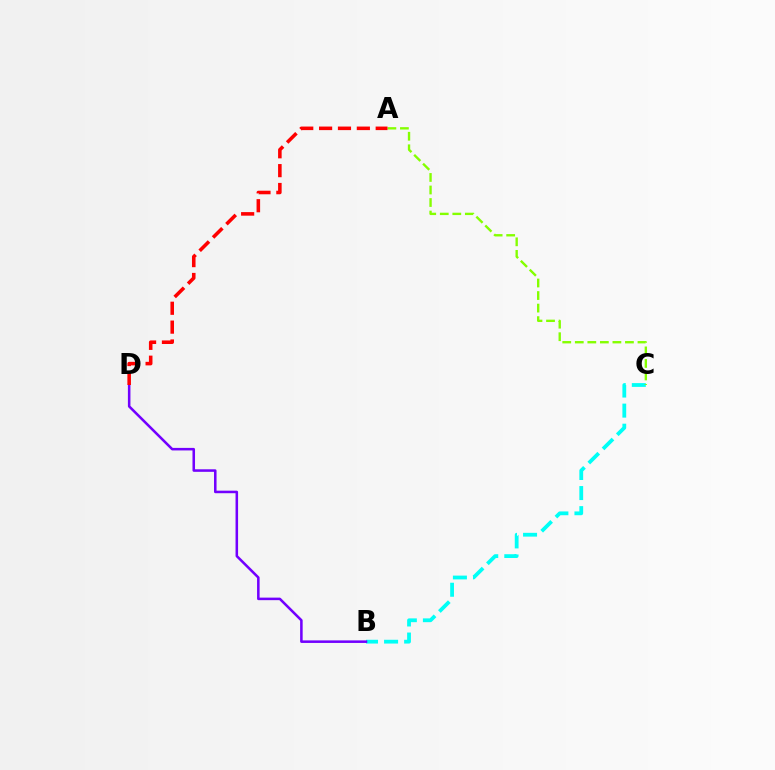{('B', 'C'): [{'color': '#00fff6', 'line_style': 'dashed', 'thickness': 2.73}], ('A', 'C'): [{'color': '#84ff00', 'line_style': 'dashed', 'thickness': 1.7}], ('B', 'D'): [{'color': '#7200ff', 'line_style': 'solid', 'thickness': 1.83}], ('A', 'D'): [{'color': '#ff0000', 'line_style': 'dashed', 'thickness': 2.56}]}